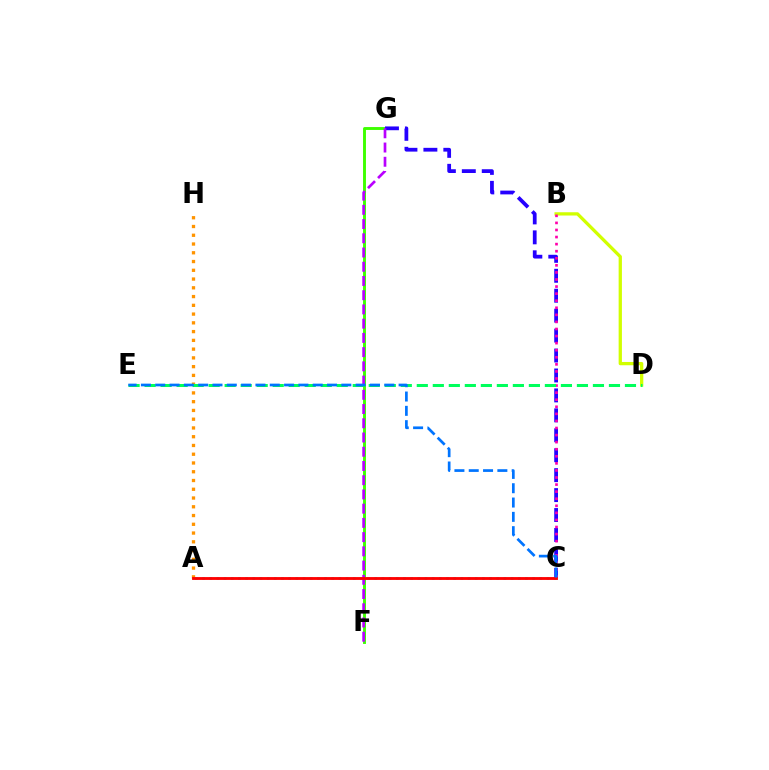{('F', 'G'): [{'color': '#3dff00', 'line_style': 'solid', 'thickness': 2.09}, {'color': '#b900ff', 'line_style': 'dashed', 'thickness': 1.93}], ('B', 'D'): [{'color': '#d1ff00', 'line_style': 'solid', 'thickness': 2.36}], ('C', 'G'): [{'color': '#2500ff', 'line_style': 'dashed', 'thickness': 2.71}], ('A', 'C'): [{'color': '#00fff6', 'line_style': 'dotted', 'thickness': 1.95}, {'color': '#ff0000', 'line_style': 'solid', 'thickness': 2.05}], ('A', 'H'): [{'color': '#ff9400', 'line_style': 'dotted', 'thickness': 2.38}], ('B', 'C'): [{'color': '#ff00ac', 'line_style': 'dotted', 'thickness': 1.92}], ('D', 'E'): [{'color': '#00ff5c', 'line_style': 'dashed', 'thickness': 2.18}], ('C', 'E'): [{'color': '#0074ff', 'line_style': 'dashed', 'thickness': 1.94}]}